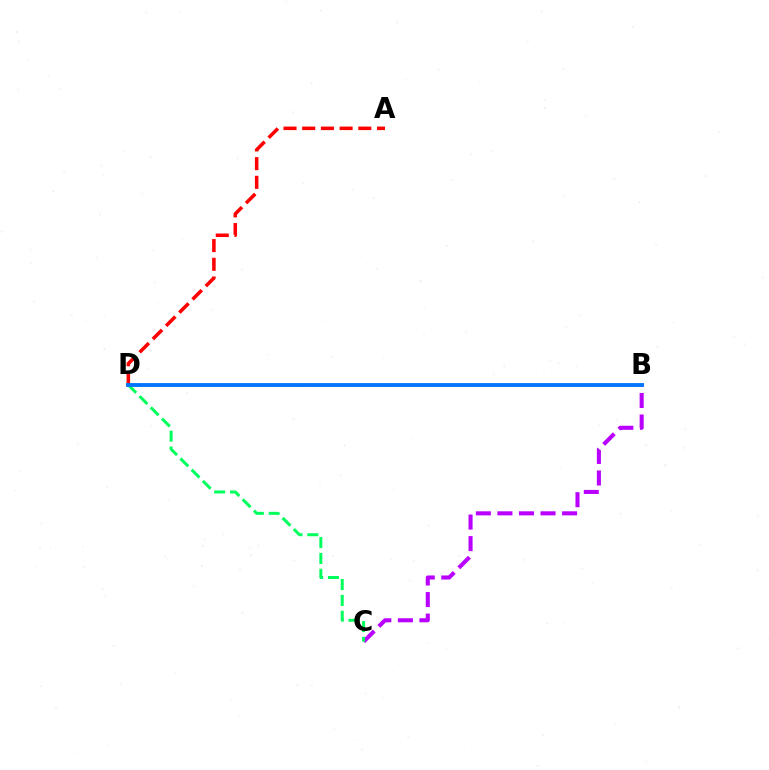{('B', 'D'): [{'color': '#d1ff00', 'line_style': 'dotted', 'thickness': 1.97}, {'color': '#0074ff', 'line_style': 'solid', 'thickness': 2.78}], ('B', 'C'): [{'color': '#b900ff', 'line_style': 'dashed', 'thickness': 2.93}], ('C', 'D'): [{'color': '#00ff5c', 'line_style': 'dashed', 'thickness': 2.15}], ('A', 'D'): [{'color': '#ff0000', 'line_style': 'dashed', 'thickness': 2.54}]}